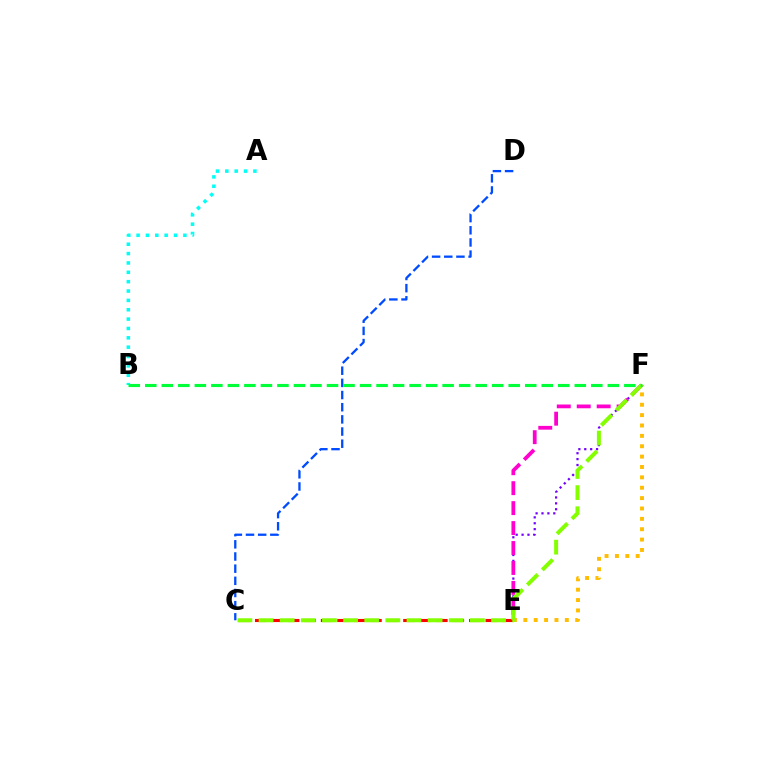{('C', 'E'): [{'color': '#ff0000', 'line_style': 'dashed', 'thickness': 2.24}], ('C', 'D'): [{'color': '#004bff', 'line_style': 'dashed', 'thickness': 1.65}], ('E', 'F'): [{'color': '#7200ff', 'line_style': 'dotted', 'thickness': 1.6}, {'color': '#ff00cf', 'line_style': 'dashed', 'thickness': 2.71}, {'color': '#ffbd00', 'line_style': 'dotted', 'thickness': 2.82}], ('C', 'F'): [{'color': '#84ff00', 'line_style': 'dashed', 'thickness': 2.87}], ('A', 'B'): [{'color': '#00fff6', 'line_style': 'dotted', 'thickness': 2.54}], ('B', 'F'): [{'color': '#00ff39', 'line_style': 'dashed', 'thickness': 2.24}]}